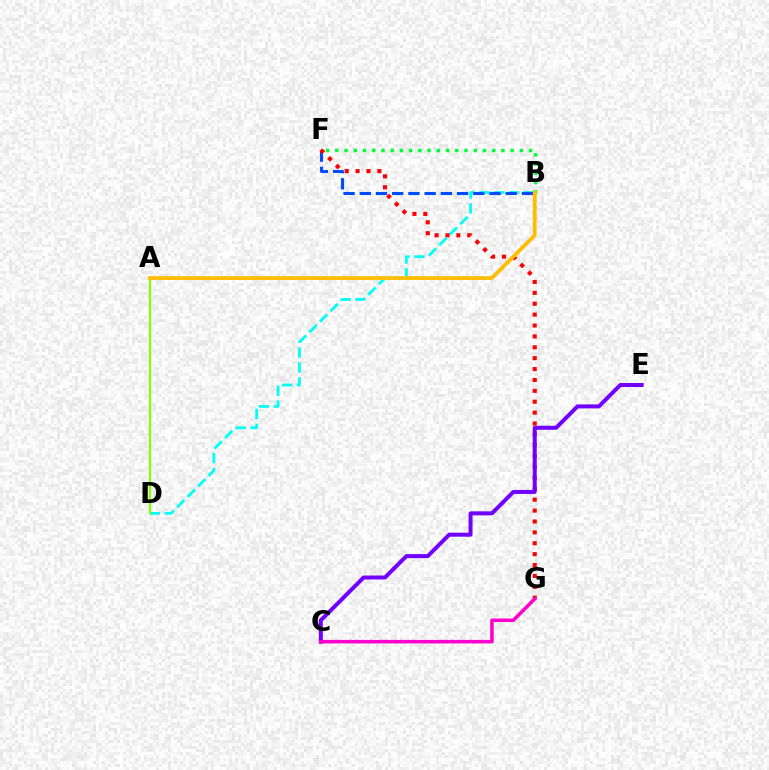{('B', 'D'): [{'color': '#00fff6', 'line_style': 'dashed', 'thickness': 2.02}], ('B', 'F'): [{'color': '#004bff', 'line_style': 'dashed', 'thickness': 2.2}, {'color': '#00ff39', 'line_style': 'dotted', 'thickness': 2.51}], ('F', 'G'): [{'color': '#ff0000', 'line_style': 'dotted', 'thickness': 2.96}], ('A', 'D'): [{'color': '#84ff00', 'line_style': 'solid', 'thickness': 1.56}], ('C', 'E'): [{'color': '#7200ff', 'line_style': 'solid', 'thickness': 2.87}], ('C', 'G'): [{'color': '#ff00cf', 'line_style': 'solid', 'thickness': 2.54}], ('A', 'B'): [{'color': '#ffbd00', 'line_style': 'solid', 'thickness': 2.7}]}